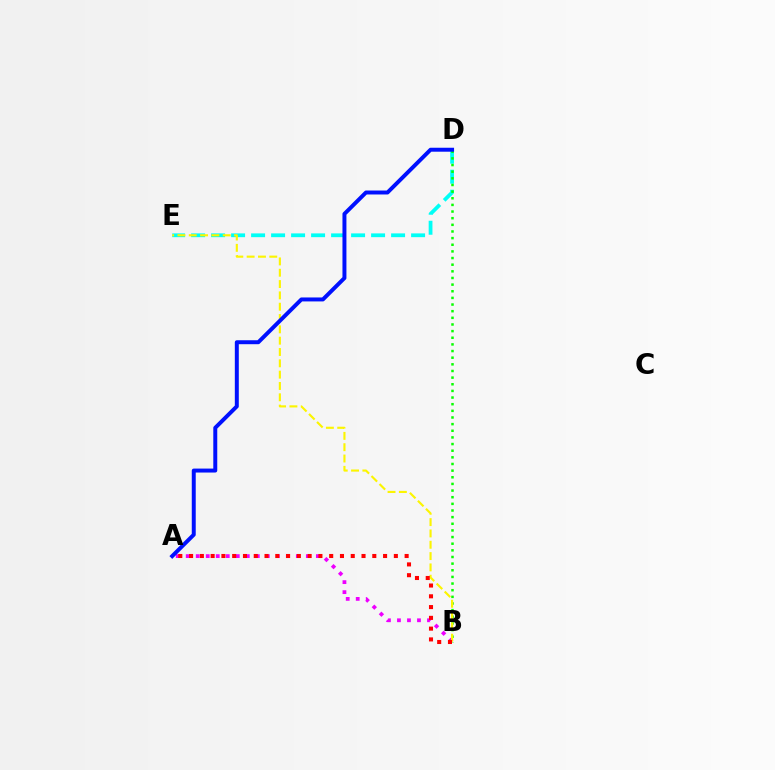{('A', 'B'): [{'color': '#ee00ff', 'line_style': 'dotted', 'thickness': 2.72}, {'color': '#ff0000', 'line_style': 'dotted', 'thickness': 2.93}], ('D', 'E'): [{'color': '#00fff6', 'line_style': 'dashed', 'thickness': 2.72}], ('B', 'D'): [{'color': '#08ff00', 'line_style': 'dotted', 'thickness': 1.8}], ('B', 'E'): [{'color': '#fcf500', 'line_style': 'dashed', 'thickness': 1.54}], ('A', 'D'): [{'color': '#0010ff', 'line_style': 'solid', 'thickness': 2.85}]}